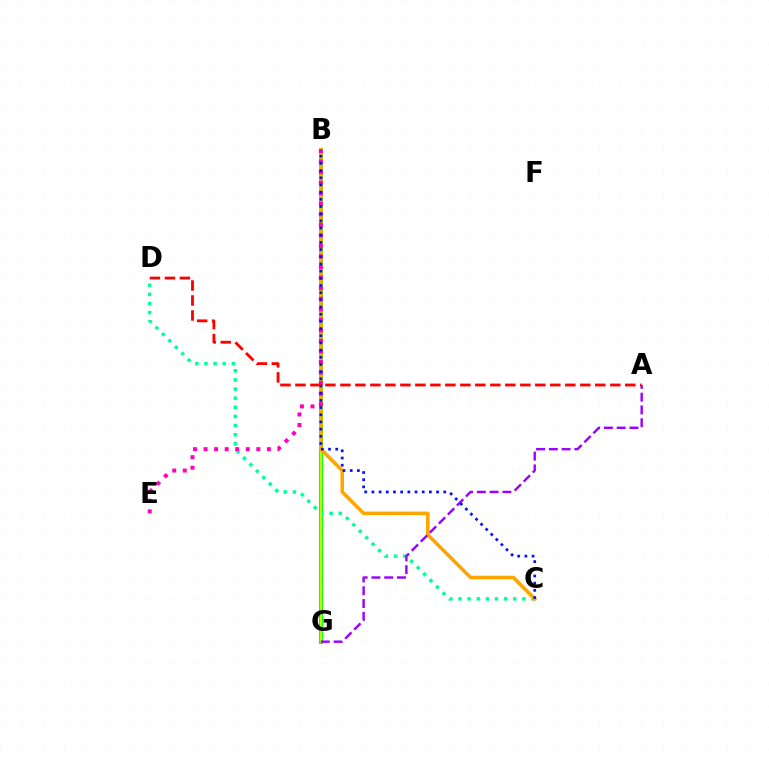{('B', 'G'): [{'color': '#00b5ff', 'line_style': 'solid', 'thickness': 2.88}, {'color': '#08ff00', 'line_style': 'solid', 'thickness': 2.89}, {'color': '#b3ff00', 'line_style': 'solid', 'thickness': 1.56}], ('C', 'D'): [{'color': '#00ff9d', 'line_style': 'dotted', 'thickness': 2.48}], ('B', 'C'): [{'color': '#ffa500', 'line_style': 'solid', 'thickness': 2.56}, {'color': '#0010ff', 'line_style': 'dotted', 'thickness': 1.95}], ('B', 'E'): [{'color': '#ff00bd', 'line_style': 'dotted', 'thickness': 2.87}], ('A', 'G'): [{'color': '#9b00ff', 'line_style': 'dashed', 'thickness': 1.74}], ('A', 'D'): [{'color': '#ff0000', 'line_style': 'dashed', 'thickness': 2.04}]}